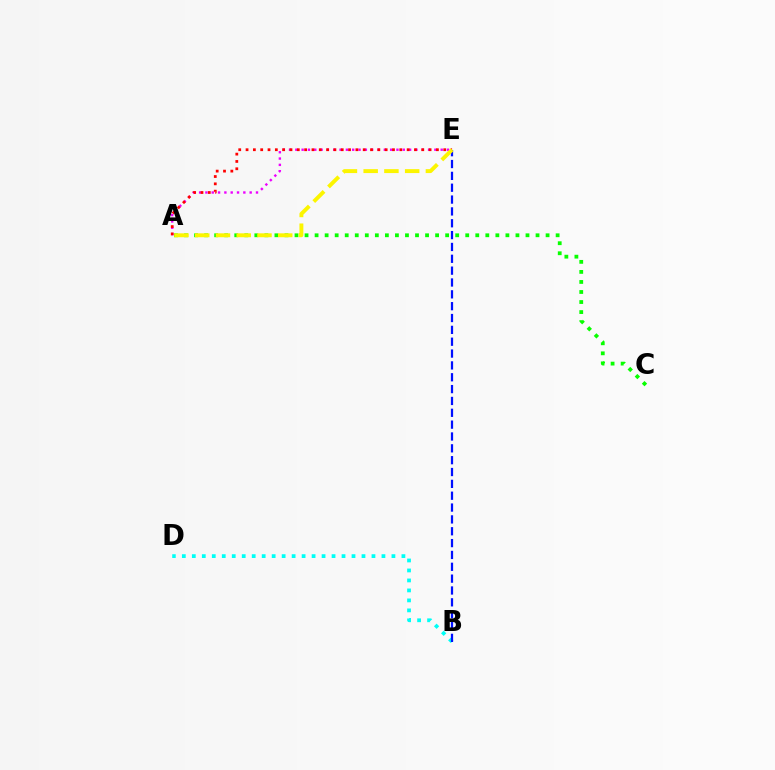{('A', 'C'): [{'color': '#08ff00', 'line_style': 'dotted', 'thickness': 2.73}], ('B', 'D'): [{'color': '#00fff6', 'line_style': 'dotted', 'thickness': 2.71}], ('A', 'E'): [{'color': '#ee00ff', 'line_style': 'dotted', 'thickness': 1.72}, {'color': '#ff0000', 'line_style': 'dotted', 'thickness': 1.99}, {'color': '#fcf500', 'line_style': 'dashed', 'thickness': 2.82}], ('B', 'E'): [{'color': '#0010ff', 'line_style': 'dashed', 'thickness': 1.61}]}